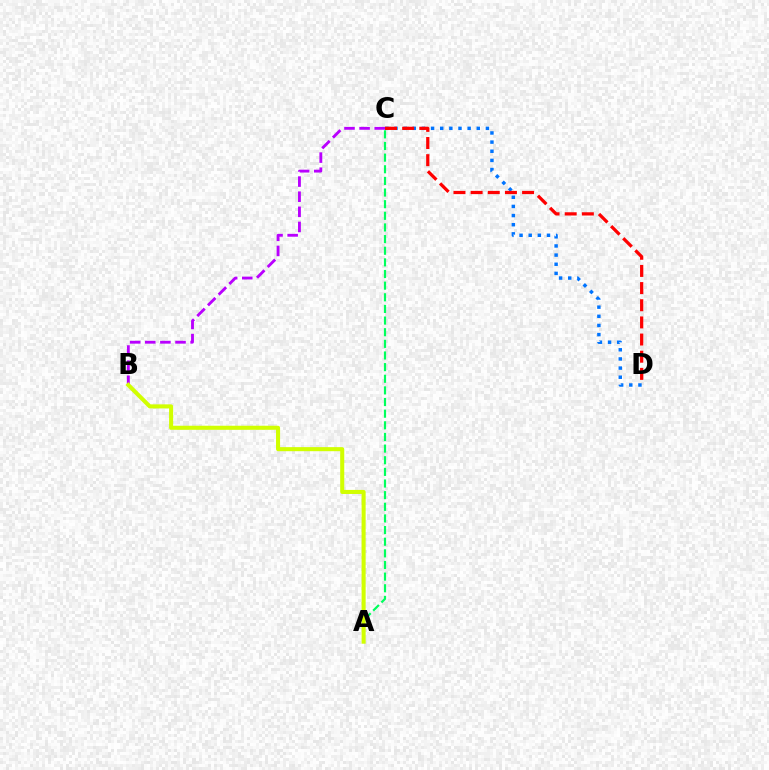{('C', 'D'): [{'color': '#0074ff', 'line_style': 'dotted', 'thickness': 2.48}, {'color': '#ff0000', 'line_style': 'dashed', 'thickness': 2.33}], ('A', 'C'): [{'color': '#00ff5c', 'line_style': 'dashed', 'thickness': 1.58}], ('B', 'C'): [{'color': '#b900ff', 'line_style': 'dashed', 'thickness': 2.05}], ('A', 'B'): [{'color': '#d1ff00', 'line_style': 'solid', 'thickness': 2.92}]}